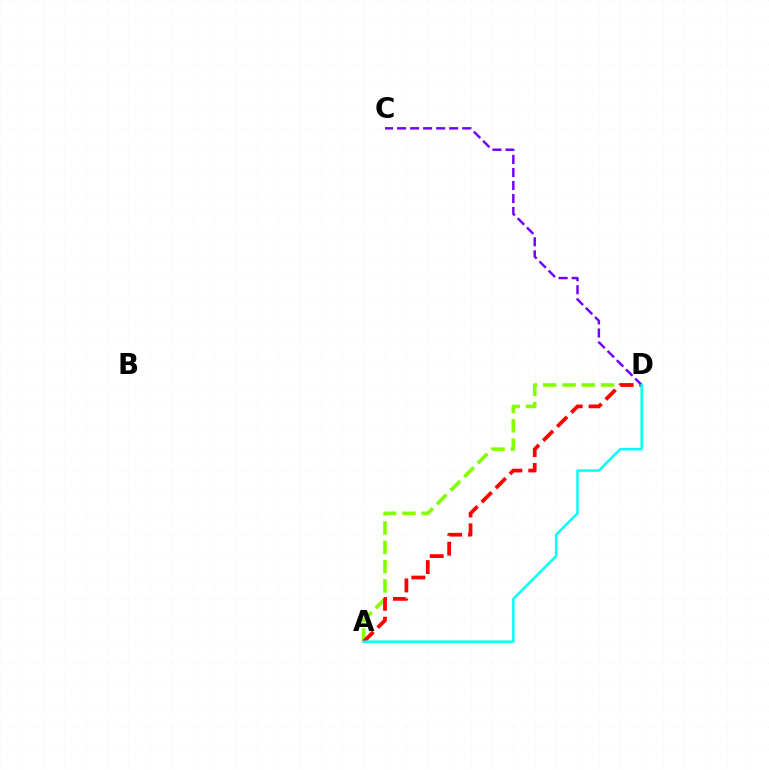{('A', 'D'): [{'color': '#84ff00', 'line_style': 'dashed', 'thickness': 2.62}, {'color': '#ff0000', 'line_style': 'dashed', 'thickness': 2.7}, {'color': '#00fff6', 'line_style': 'solid', 'thickness': 1.77}], ('C', 'D'): [{'color': '#7200ff', 'line_style': 'dashed', 'thickness': 1.77}]}